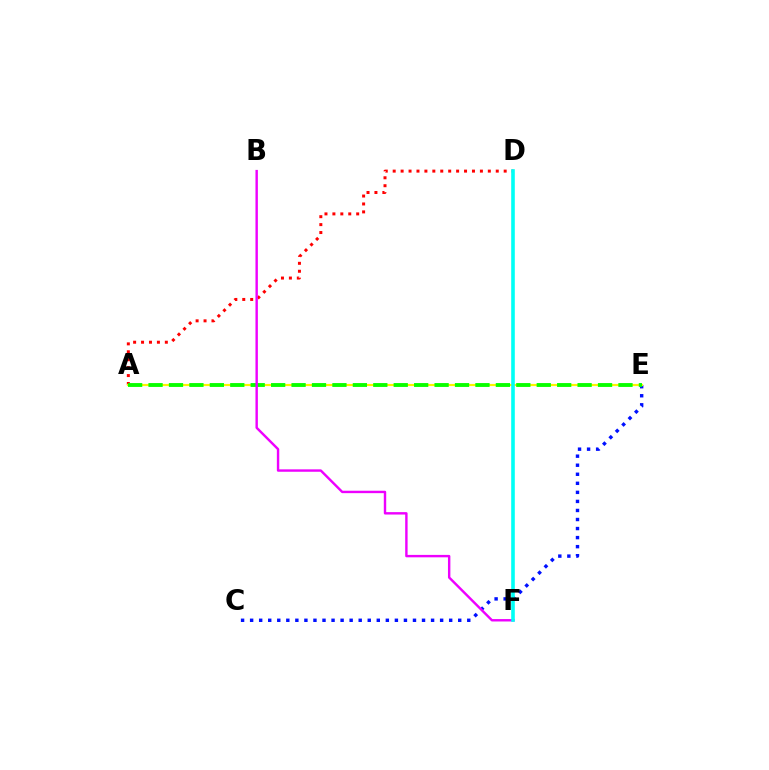{('A', 'D'): [{'color': '#ff0000', 'line_style': 'dotted', 'thickness': 2.15}], ('C', 'E'): [{'color': '#0010ff', 'line_style': 'dotted', 'thickness': 2.46}], ('A', 'E'): [{'color': '#fcf500', 'line_style': 'solid', 'thickness': 1.55}, {'color': '#08ff00', 'line_style': 'dashed', 'thickness': 2.78}], ('B', 'F'): [{'color': '#ee00ff', 'line_style': 'solid', 'thickness': 1.74}], ('D', 'F'): [{'color': '#00fff6', 'line_style': 'solid', 'thickness': 2.6}]}